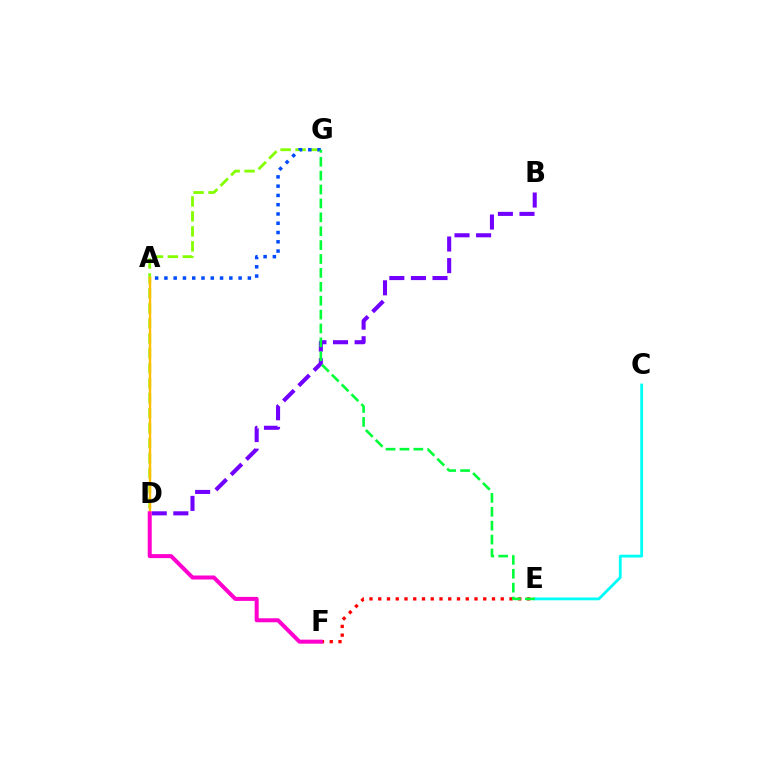{('E', 'F'): [{'color': '#ff0000', 'line_style': 'dotted', 'thickness': 2.38}], ('B', 'D'): [{'color': '#7200ff', 'line_style': 'dashed', 'thickness': 2.93}], ('D', 'G'): [{'color': '#84ff00', 'line_style': 'dashed', 'thickness': 2.03}], ('A', 'G'): [{'color': '#004bff', 'line_style': 'dotted', 'thickness': 2.52}], ('A', 'D'): [{'color': '#ffbd00', 'line_style': 'solid', 'thickness': 1.76}], ('C', 'E'): [{'color': '#00fff6', 'line_style': 'solid', 'thickness': 2.02}], ('D', 'F'): [{'color': '#ff00cf', 'line_style': 'solid', 'thickness': 2.89}], ('E', 'G'): [{'color': '#00ff39', 'line_style': 'dashed', 'thickness': 1.89}]}